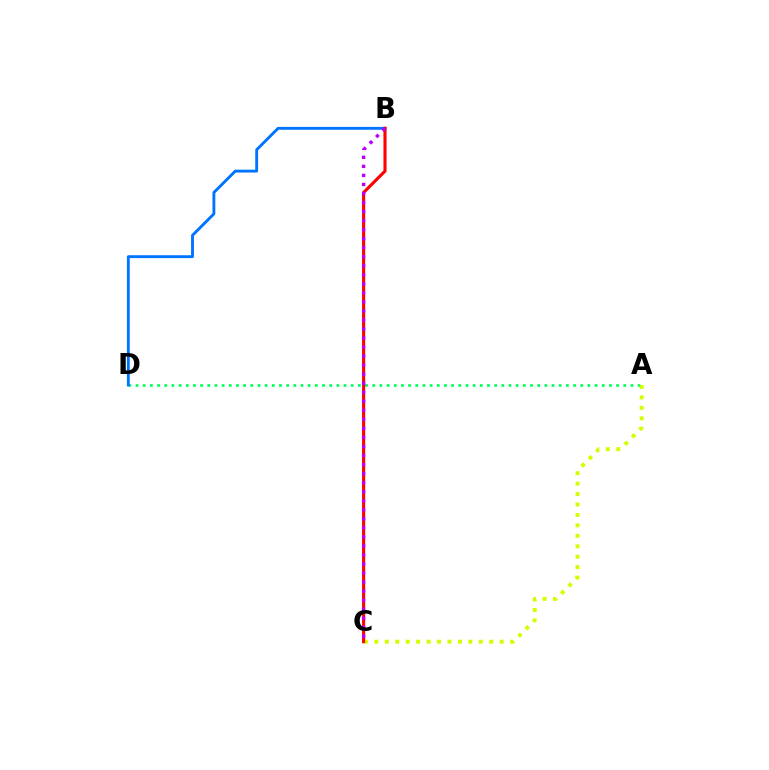{('A', 'D'): [{'color': '#00ff5c', 'line_style': 'dotted', 'thickness': 1.95}], ('A', 'C'): [{'color': '#d1ff00', 'line_style': 'dotted', 'thickness': 2.84}], ('B', 'D'): [{'color': '#0074ff', 'line_style': 'solid', 'thickness': 2.06}], ('B', 'C'): [{'color': '#ff0000', 'line_style': 'solid', 'thickness': 2.23}, {'color': '#b900ff', 'line_style': 'dotted', 'thickness': 2.46}]}